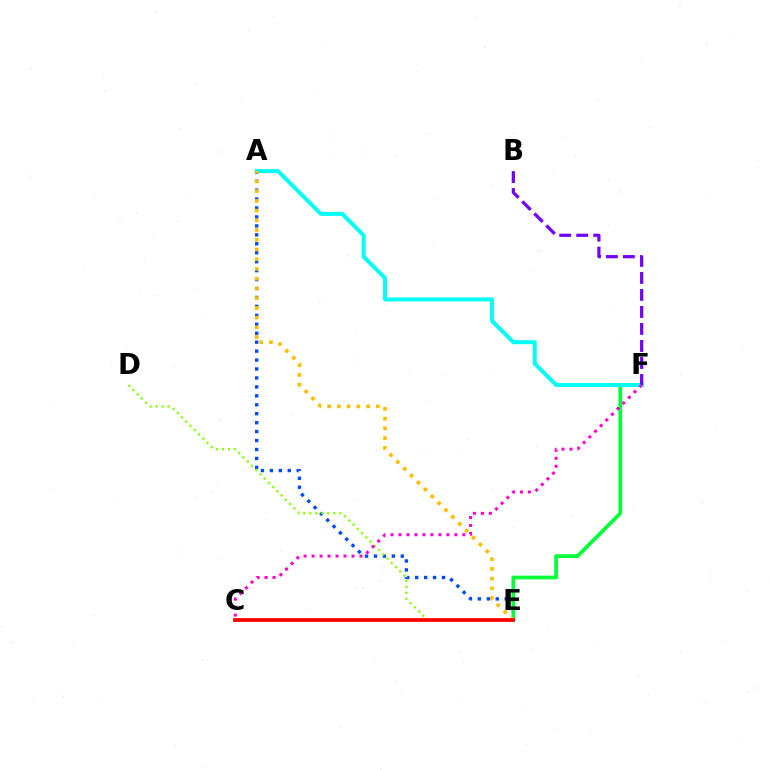{('A', 'E'): [{'color': '#004bff', 'line_style': 'dotted', 'thickness': 2.43}, {'color': '#ffbd00', 'line_style': 'dotted', 'thickness': 2.64}], ('E', 'F'): [{'color': '#00ff39', 'line_style': 'solid', 'thickness': 2.69}], ('A', 'F'): [{'color': '#00fff6', 'line_style': 'solid', 'thickness': 2.86}], ('D', 'E'): [{'color': '#84ff00', 'line_style': 'dotted', 'thickness': 1.63}], ('B', 'F'): [{'color': '#7200ff', 'line_style': 'dashed', 'thickness': 2.31}], ('C', 'E'): [{'color': '#ff0000', 'line_style': 'solid', 'thickness': 2.7}], ('C', 'F'): [{'color': '#ff00cf', 'line_style': 'dotted', 'thickness': 2.17}]}